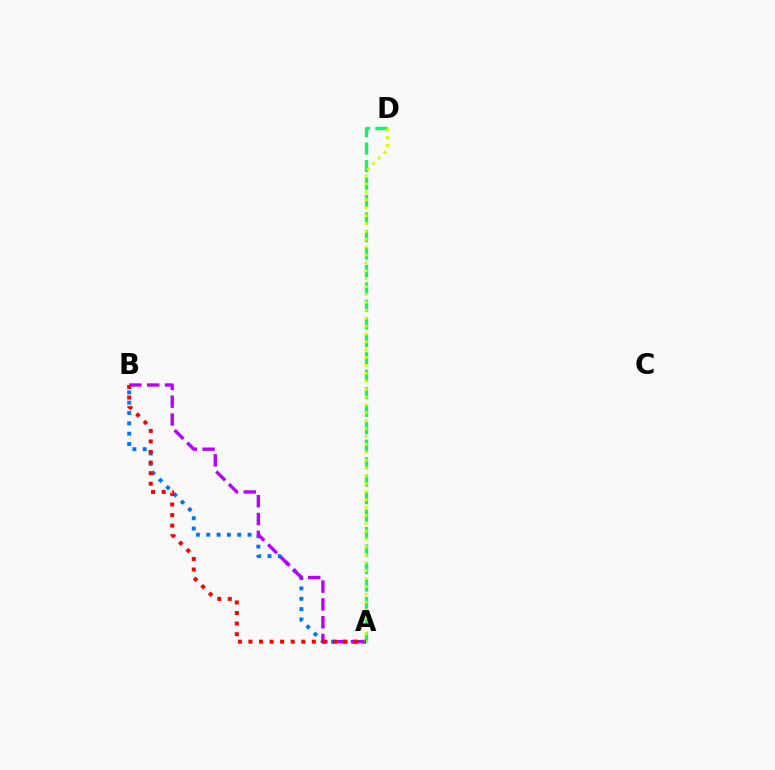{('A', 'B'): [{'color': '#0074ff', 'line_style': 'dotted', 'thickness': 2.81}, {'color': '#b900ff', 'line_style': 'dashed', 'thickness': 2.42}, {'color': '#ff0000', 'line_style': 'dotted', 'thickness': 2.87}], ('A', 'D'): [{'color': '#00ff5c', 'line_style': 'dashed', 'thickness': 2.37}, {'color': '#d1ff00', 'line_style': 'dotted', 'thickness': 2.14}]}